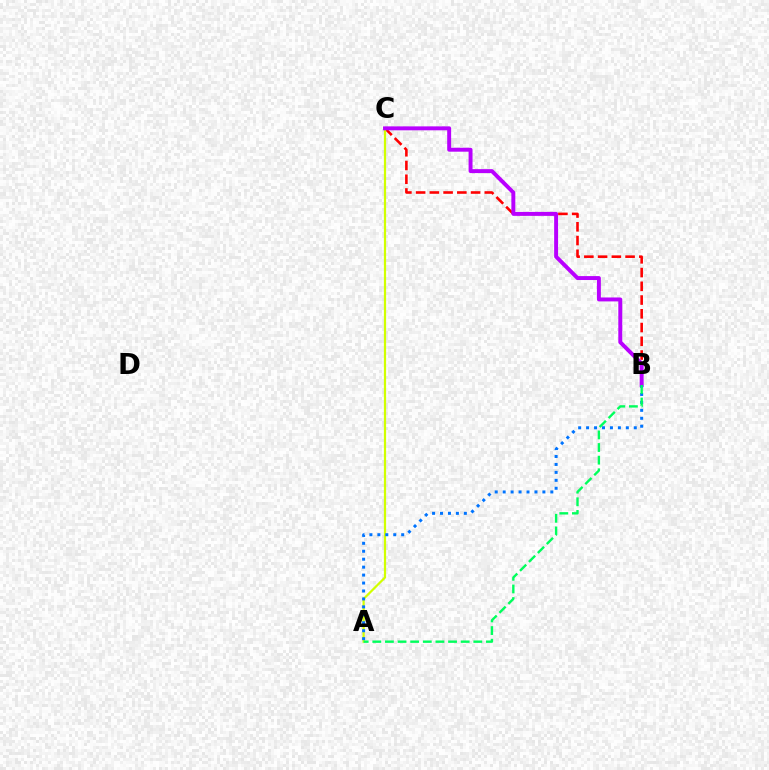{('B', 'C'): [{'color': '#ff0000', 'line_style': 'dashed', 'thickness': 1.87}, {'color': '#b900ff', 'line_style': 'solid', 'thickness': 2.83}], ('A', 'C'): [{'color': '#d1ff00', 'line_style': 'solid', 'thickness': 1.6}], ('A', 'B'): [{'color': '#0074ff', 'line_style': 'dotted', 'thickness': 2.16}, {'color': '#00ff5c', 'line_style': 'dashed', 'thickness': 1.72}]}